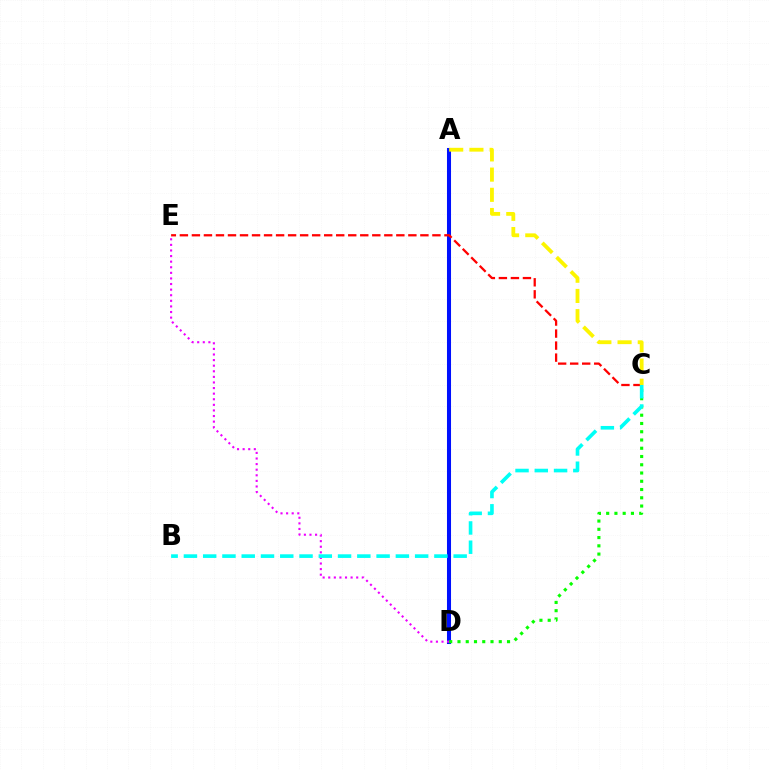{('A', 'D'): [{'color': '#0010ff', 'line_style': 'solid', 'thickness': 2.92}], ('D', 'E'): [{'color': '#ee00ff', 'line_style': 'dotted', 'thickness': 1.52}], ('C', 'D'): [{'color': '#08ff00', 'line_style': 'dotted', 'thickness': 2.24}], ('C', 'E'): [{'color': '#ff0000', 'line_style': 'dashed', 'thickness': 1.63}], ('A', 'C'): [{'color': '#fcf500', 'line_style': 'dashed', 'thickness': 2.74}], ('B', 'C'): [{'color': '#00fff6', 'line_style': 'dashed', 'thickness': 2.62}]}